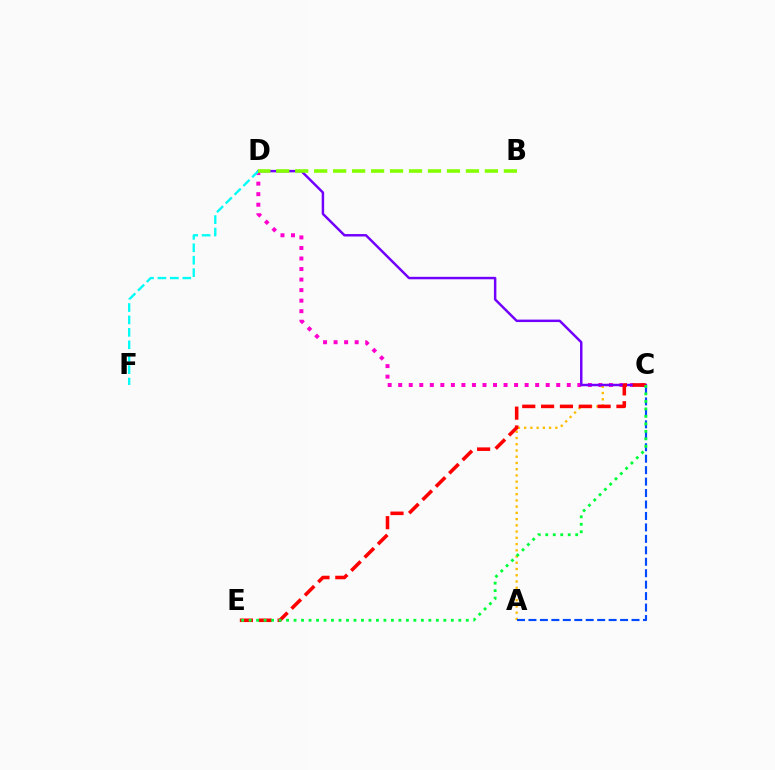{('C', 'D'): [{'color': '#ff00cf', 'line_style': 'dotted', 'thickness': 2.86}, {'color': '#7200ff', 'line_style': 'solid', 'thickness': 1.77}], ('A', 'C'): [{'color': '#ffbd00', 'line_style': 'dotted', 'thickness': 1.69}, {'color': '#004bff', 'line_style': 'dashed', 'thickness': 1.56}], ('D', 'F'): [{'color': '#00fff6', 'line_style': 'dashed', 'thickness': 1.69}], ('C', 'E'): [{'color': '#ff0000', 'line_style': 'dashed', 'thickness': 2.56}, {'color': '#00ff39', 'line_style': 'dotted', 'thickness': 2.03}], ('B', 'D'): [{'color': '#84ff00', 'line_style': 'dashed', 'thickness': 2.58}]}